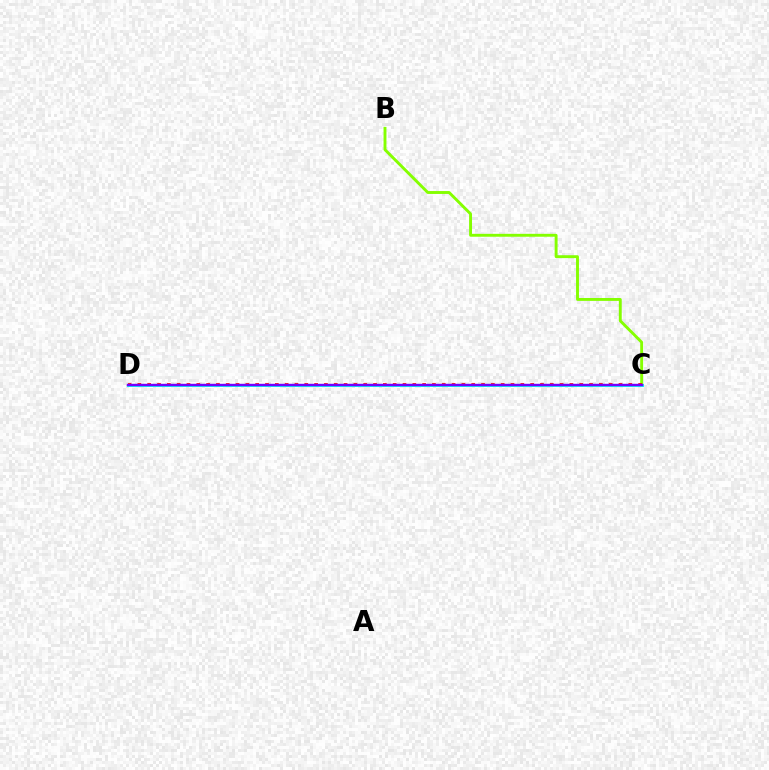{('B', 'C'): [{'color': '#84ff00', 'line_style': 'solid', 'thickness': 2.09}], ('C', 'D'): [{'color': '#ff0000', 'line_style': 'dotted', 'thickness': 2.67}, {'color': '#00fff6', 'line_style': 'solid', 'thickness': 2.12}, {'color': '#7200ff', 'line_style': 'solid', 'thickness': 1.74}]}